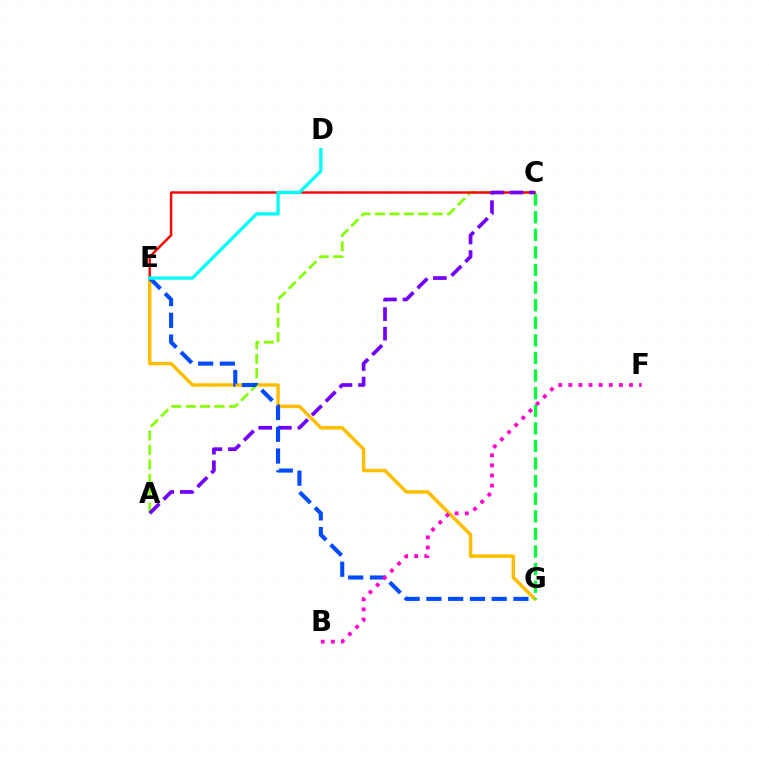{('E', 'G'): [{'color': '#ffbd00', 'line_style': 'solid', 'thickness': 2.48}, {'color': '#004bff', 'line_style': 'dashed', 'thickness': 2.96}], ('C', 'G'): [{'color': '#00ff39', 'line_style': 'dashed', 'thickness': 2.39}], ('A', 'C'): [{'color': '#84ff00', 'line_style': 'dashed', 'thickness': 1.96}, {'color': '#7200ff', 'line_style': 'dashed', 'thickness': 2.66}], ('C', 'E'): [{'color': '#ff0000', 'line_style': 'solid', 'thickness': 1.72}], ('D', 'E'): [{'color': '#00fff6', 'line_style': 'solid', 'thickness': 2.41}], ('B', 'F'): [{'color': '#ff00cf', 'line_style': 'dotted', 'thickness': 2.74}]}